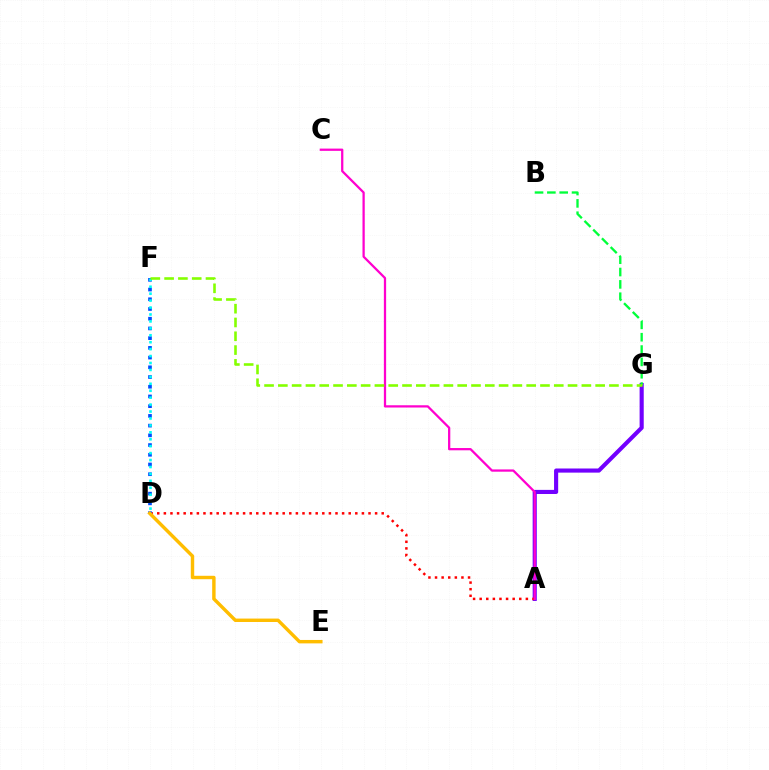{('A', 'G'): [{'color': '#7200ff', 'line_style': 'solid', 'thickness': 2.97}], ('A', 'D'): [{'color': '#ff0000', 'line_style': 'dotted', 'thickness': 1.79}], ('A', 'C'): [{'color': '#ff00cf', 'line_style': 'solid', 'thickness': 1.63}], ('B', 'G'): [{'color': '#00ff39', 'line_style': 'dashed', 'thickness': 1.68}], ('D', 'F'): [{'color': '#004bff', 'line_style': 'dotted', 'thickness': 2.64}, {'color': '#00fff6', 'line_style': 'dotted', 'thickness': 1.88}], ('D', 'E'): [{'color': '#ffbd00', 'line_style': 'solid', 'thickness': 2.46}], ('F', 'G'): [{'color': '#84ff00', 'line_style': 'dashed', 'thickness': 1.87}]}